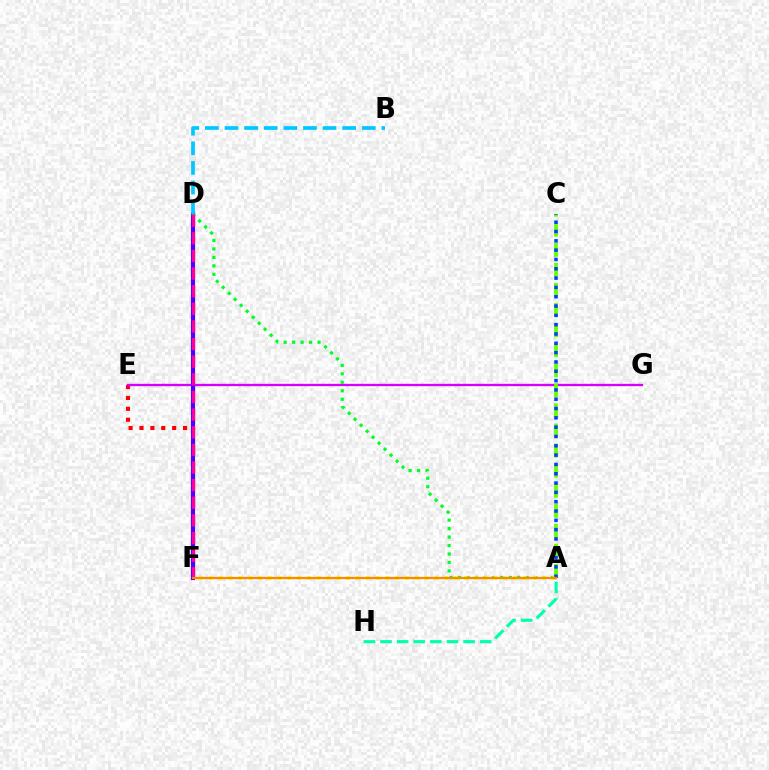{('E', 'F'): [{'color': '#ff0000', 'line_style': 'dotted', 'thickness': 2.96}], ('E', 'G'): [{'color': '#d600ff', 'line_style': 'solid', 'thickness': 1.67}], ('D', 'F'): [{'color': '#4f00ff', 'line_style': 'solid', 'thickness': 2.98}, {'color': '#ff00a0', 'line_style': 'dashed', 'thickness': 2.4}], ('A', 'D'): [{'color': '#00ff27', 'line_style': 'dotted', 'thickness': 2.3}], ('A', 'F'): [{'color': '#eeff00', 'line_style': 'dotted', 'thickness': 2.67}, {'color': '#ff8800', 'line_style': 'solid', 'thickness': 1.62}], ('A', 'H'): [{'color': '#00ffaf', 'line_style': 'dashed', 'thickness': 2.26}], ('A', 'C'): [{'color': '#66ff00', 'line_style': 'dashed', 'thickness': 2.73}, {'color': '#003fff', 'line_style': 'dotted', 'thickness': 2.53}], ('B', 'D'): [{'color': '#00c7ff', 'line_style': 'dashed', 'thickness': 2.66}]}